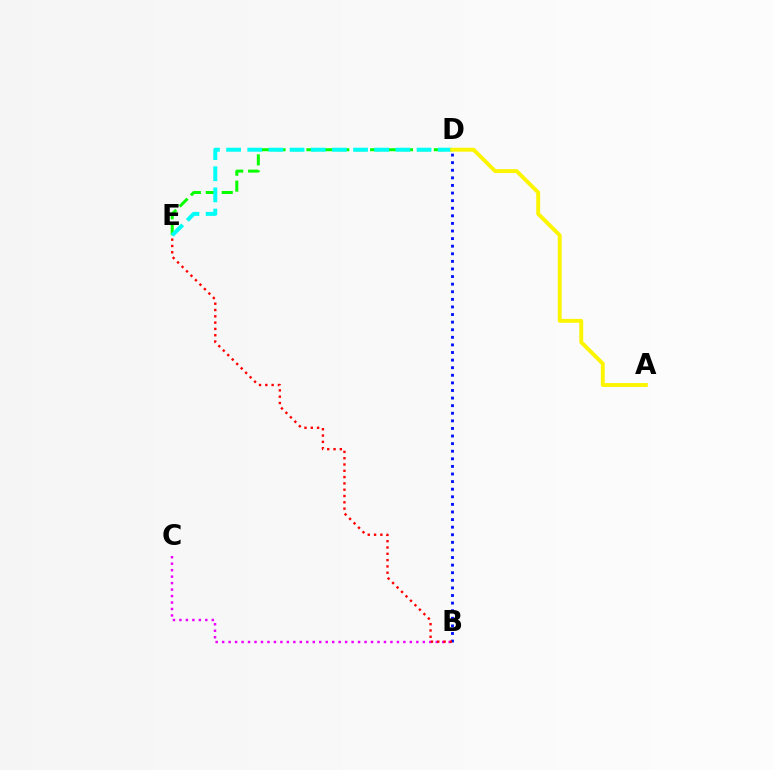{('D', 'E'): [{'color': '#08ff00', 'line_style': 'dashed', 'thickness': 2.16}, {'color': '#00fff6', 'line_style': 'dashed', 'thickness': 2.87}], ('B', 'D'): [{'color': '#0010ff', 'line_style': 'dotted', 'thickness': 2.06}], ('B', 'C'): [{'color': '#ee00ff', 'line_style': 'dotted', 'thickness': 1.76}], ('B', 'E'): [{'color': '#ff0000', 'line_style': 'dotted', 'thickness': 1.71}], ('A', 'D'): [{'color': '#fcf500', 'line_style': 'solid', 'thickness': 2.81}]}